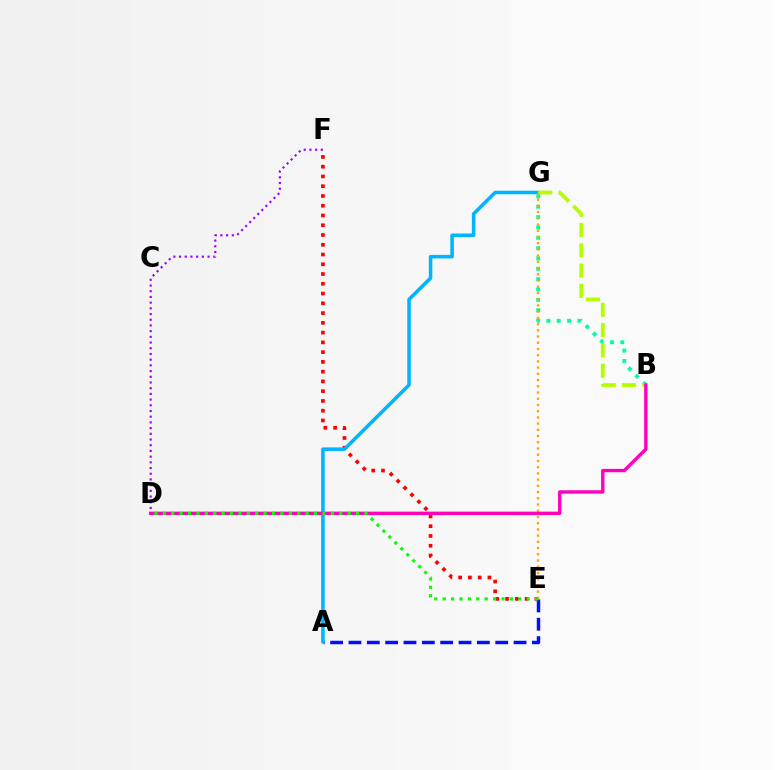{('E', 'F'): [{'color': '#ff0000', 'line_style': 'dotted', 'thickness': 2.65}], ('A', 'E'): [{'color': '#0010ff', 'line_style': 'dashed', 'thickness': 2.49}], ('B', 'G'): [{'color': '#00ff9d', 'line_style': 'dotted', 'thickness': 2.81}, {'color': '#b3ff00', 'line_style': 'dashed', 'thickness': 2.76}], ('A', 'G'): [{'color': '#00b5ff', 'line_style': 'solid', 'thickness': 2.56}], ('D', 'F'): [{'color': '#9b00ff', 'line_style': 'dotted', 'thickness': 1.55}], ('E', 'G'): [{'color': '#ffa500', 'line_style': 'dotted', 'thickness': 1.69}], ('B', 'D'): [{'color': '#ff00bd', 'line_style': 'solid', 'thickness': 2.44}], ('D', 'E'): [{'color': '#08ff00', 'line_style': 'dotted', 'thickness': 2.28}]}